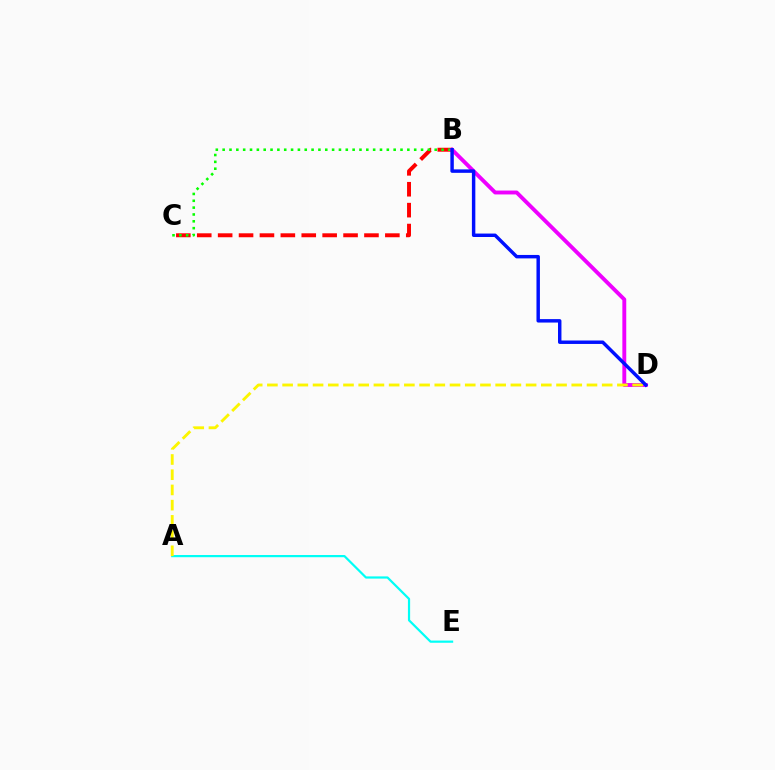{('A', 'E'): [{'color': '#00fff6', 'line_style': 'solid', 'thickness': 1.59}], ('B', 'C'): [{'color': '#ff0000', 'line_style': 'dashed', 'thickness': 2.84}, {'color': '#08ff00', 'line_style': 'dotted', 'thickness': 1.86}], ('B', 'D'): [{'color': '#ee00ff', 'line_style': 'solid', 'thickness': 2.8}, {'color': '#0010ff', 'line_style': 'solid', 'thickness': 2.48}], ('A', 'D'): [{'color': '#fcf500', 'line_style': 'dashed', 'thickness': 2.07}]}